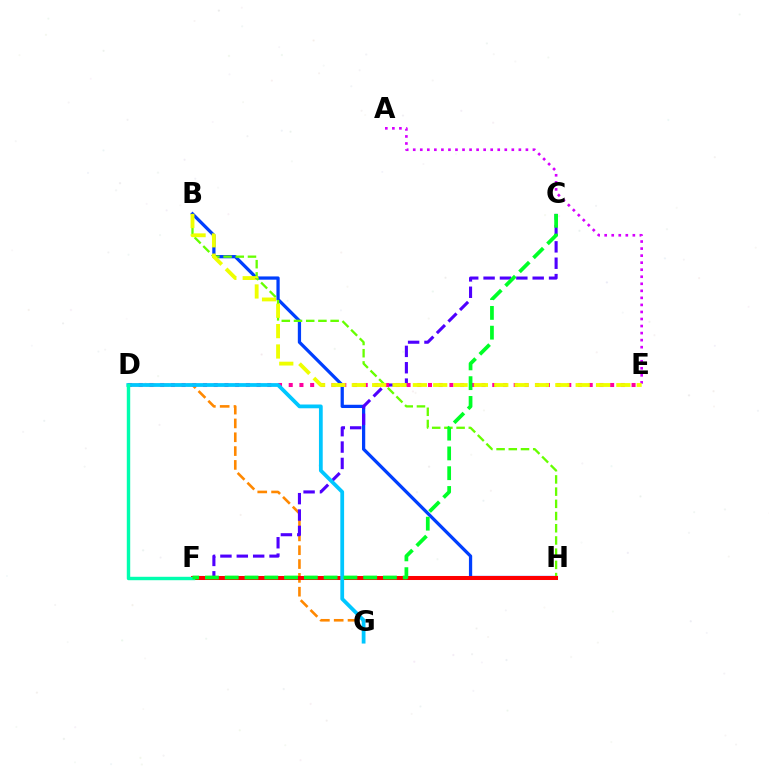{('B', 'H'): [{'color': '#003fff', 'line_style': 'solid', 'thickness': 2.34}, {'color': '#66ff00', 'line_style': 'dashed', 'thickness': 1.66}], ('D', 'G'): [{'color': '#ff8800', 'line_style': 'dashed', 'thickness': 1.88}, {'color': '#00c7ff', 'line_style': 'solid', 'thickness': 2.71}], ('A', 'E'): [{'color': '#d600ff', 'line_style': 'dotted', 'thickness': 1.91}], ('C', 'F'): [{'color': '#4f00ff', 'line_style': 'dashed', 'thickness': 2.22}, {'color': '#00ff27', 'line_style': 'dashed', 'thickness': 2.69}], ('D', 'E'): [{'color': '#ff00a0', 'line_style': 'dotted', 'thickness': 2.91}], ('B', 'E'): [{'color': '#eeff00', 'line_style': 'dashed', 'thickness': 2.76}], ('F', 'H'): [{'color': '#ff0000', 'line_style': 'solid', 'thickness': 2.9}], ('D', 'F'): [{'color': '#00ffaf', 'line_style': 'solid', 'thickness': 2.46}]}